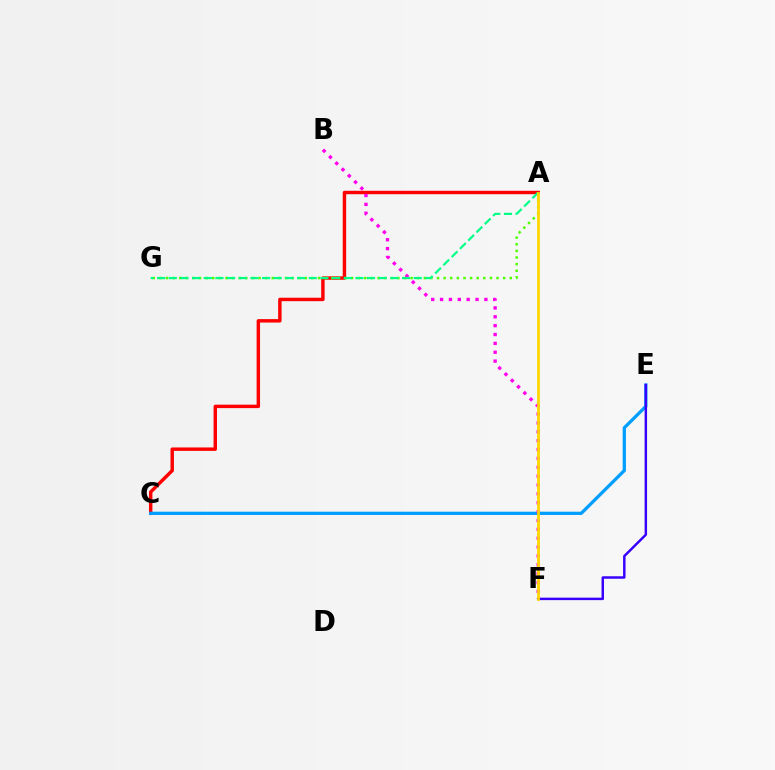{('A', 'C'): [{'color': '#ff0000', 'line_style': 'solid', 'thickness': 2.47}], ('C', 'E'): [{'color': '#009eff', 'line_style': 'solid', 'thickness': 2.35}], ('B', 'F'): [{'color': '#ff00ed', 'line_style': 'dotted', 'thickness': 2.41}], ('A', 'G'): [{'color': '#4fff00', 'line_style': 'dotted', 'thickness': 1.8}, {'color': '#00ff86', 'line_style': 'dashed', 'thickness': 1.58}], ('E', 'F'): [{'color': '#3700ff', 'line_style': 'solid', 'thickness': 1.77}], ('A', 'F'): [{'color': '#ffd500', 'line_style': 'solid', 'thickness': 1.98}]}